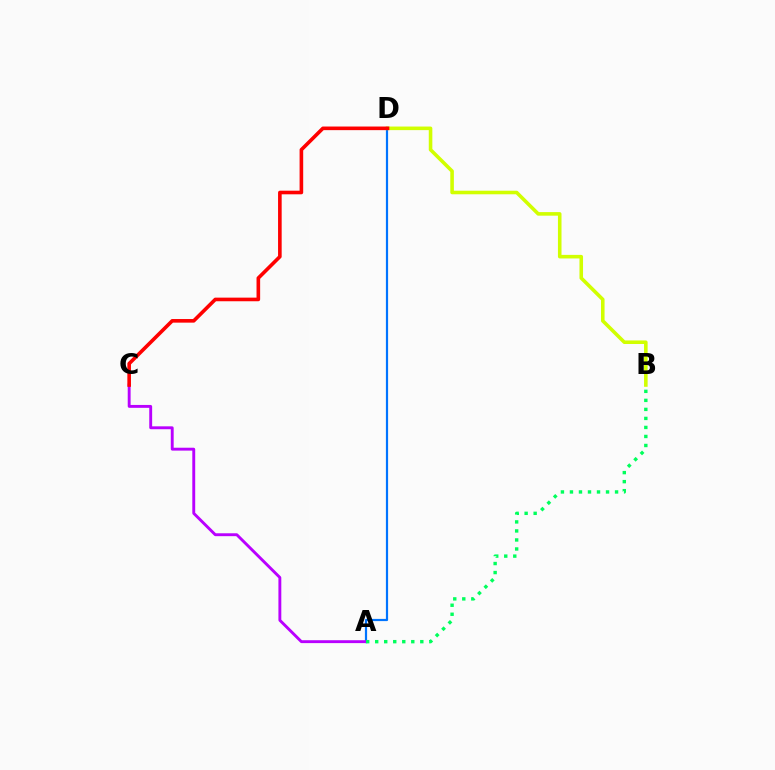{('A', 'D'): [{'color': '#0074ff', 'line_style': 'solid', 'thickness': 1.59}], ('B', 'D'): [{'color': '#d1ff00', 'line_style': 'solid', 'thickness': 2.57}], ('A', 'C'): [{'color': '#b900ff', 'line_style': 'solid', 'thickness': 2.08}], ('C', 'D'): [{'color': '#ff0000', 'line_style': 'solid', 'thickness': 2.6}], ('A', 'B'): [{'color': '#00ff5c', 'line_style': 'dotted', 'thickness': 2.45}]}